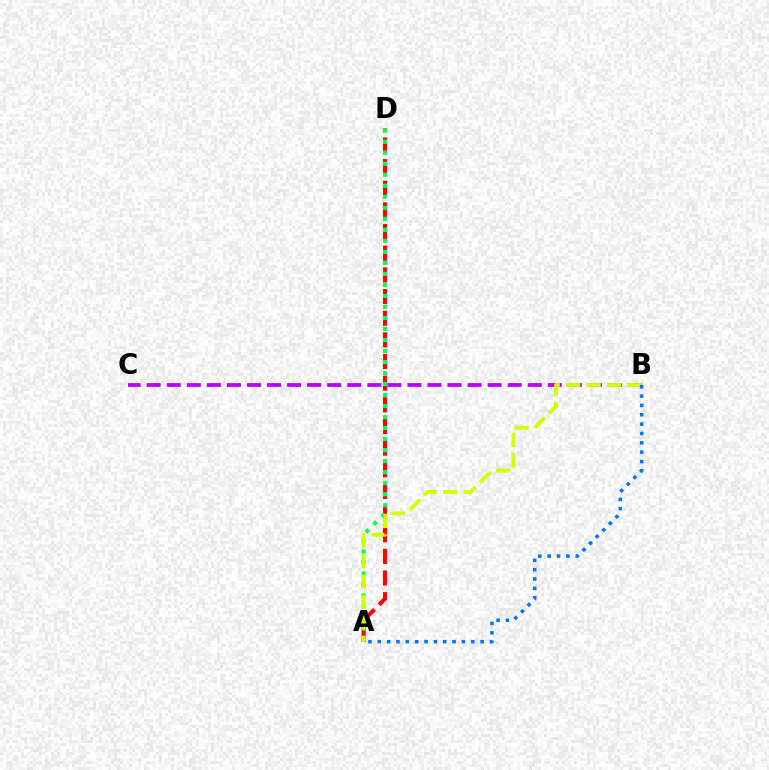{('B', 'C'): [{'color': '#b900ff', 'line_style': 'dashed', 'thickness': 2.72}], ('A', 'D'): [{'color': '#ff0000', 'line_style': 'dashed', 'thickness': 2.94}, {'color': '#00ff5c', 'line_style': 'dotted', 'thickness': 2.99}], ('A', 'B'): [{'color': '#d1ff00', 'line_style': 'dashed', 'thickness': 2.78}, {'color': '#0074ff', 'line_style': 'dotted', 'thickness': 2.54}]}